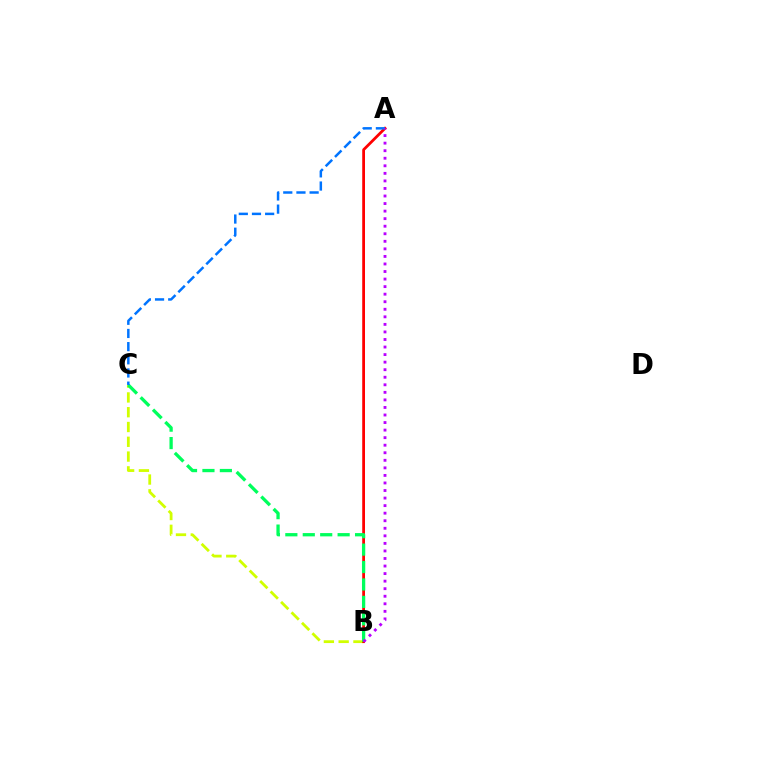{('B', 'C'): [{'color': '#d1ff00', 'line_style': 'dashed', 'thickness': 2.01}, {'color': '#00ff5c', 'line_style': 'dashed', 'thickness': 2.37}], ('A', 'B'): [{'color': '#ff0000', 'line_style': 'solid', 'thickness': 2.0}, {'color': '#b900ff', 'line_style': 'dotted', 'thickness': 2.05}], ('A', 'C'): [{'color': '#0074ff', 'line_style': 'dashed', 'thickness': 1.79}]}